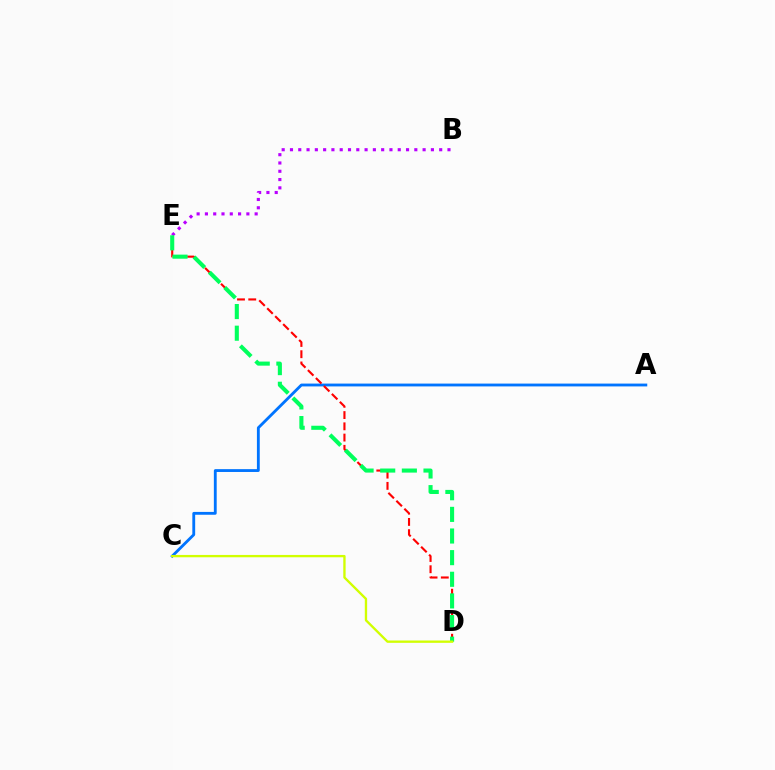{('A', 'C'): [{'color': '#0074ff', 'line_style': 'solid', 'thickness': 2.04}], ('D', 'E'): [{'color': '#ff0000', 'line_style': 'dashed', 'thickness': 1.53}, {'color': '#00ff5c', 'line_style': 'dashed', 'thickness': 2.94}], ('B', 'E'): [{'color': '#b900ff', 'line_style': 'dotted', 'thickness': 2.25}], ('C', 'D'): [{'color': '#d1ff00', 'line_style': 'solid', 'thickness': 1.68}]}